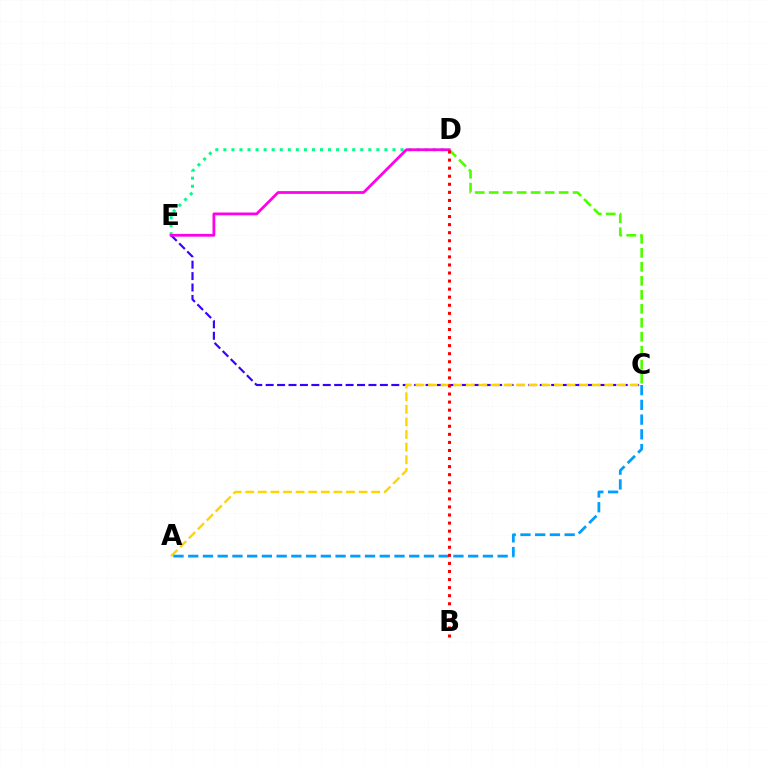{('C', 'E'): [{'color': '#3700ff', 'line_style': 'dashed', 'thickness': 1.55}], ('A', 'C'): [{'color': '#ffd500', 'line_style': 'dashed', 'thickness': 1.71}, {'color': '#009eff', 'line_style': 'dashed', 'thickness': 2.0}], ('C', 'D'): [{'color': '#4fff00', 'line_style': 'dashed', 'thickness': 1.9}], ('D', 'E'): [{'color': '#00ff86', 'line_style': 'dotted', 'thickness': 2.19}, {'color': '#ff00ed', 'line_style': 'solid', 'thickness': 1.99}], ('B', 'D'): [{'color': '#ff0000', 'line_style': 'dotted', 'thickness': 2.19}]}